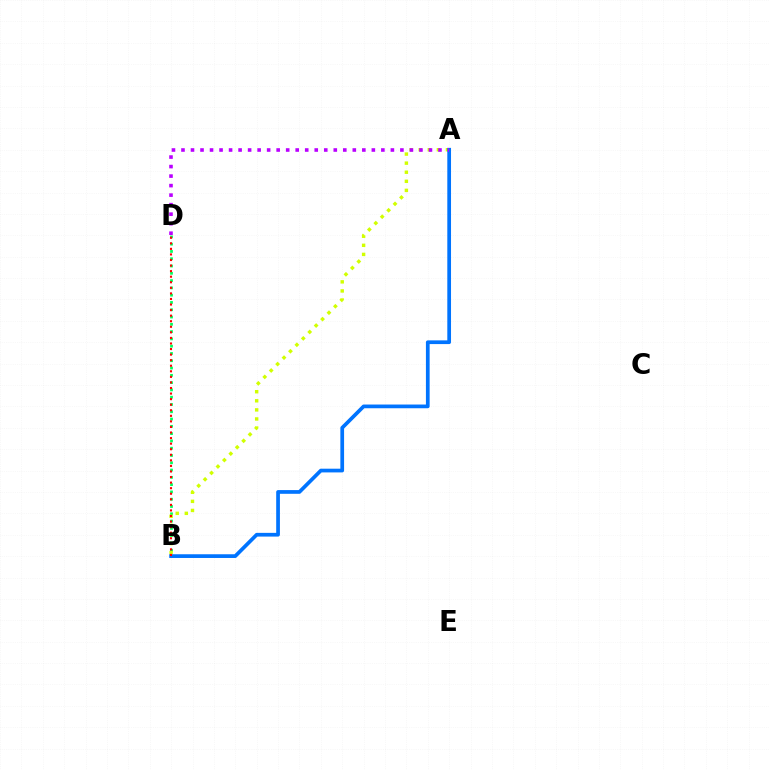{('B', 'D'): [{'color': '#00ff5c', 'line_style': 'dotted', 'thickness': 1.98}, {'color': '#ff0000', 'line_style': 'dotted', 'thickness': 1.51}], ('A', 'B'): [{'color': '#d1ff00', 'line_style': 'dotted', 'thickness': 2.47}, {'color': '#0074ff', 'line_style': 'solid', 'thickness': 2.68}], ('A', 'D'): [{'color': '#b900ff', 'line_style': 'dotted', 'thickness': 2.59}]}